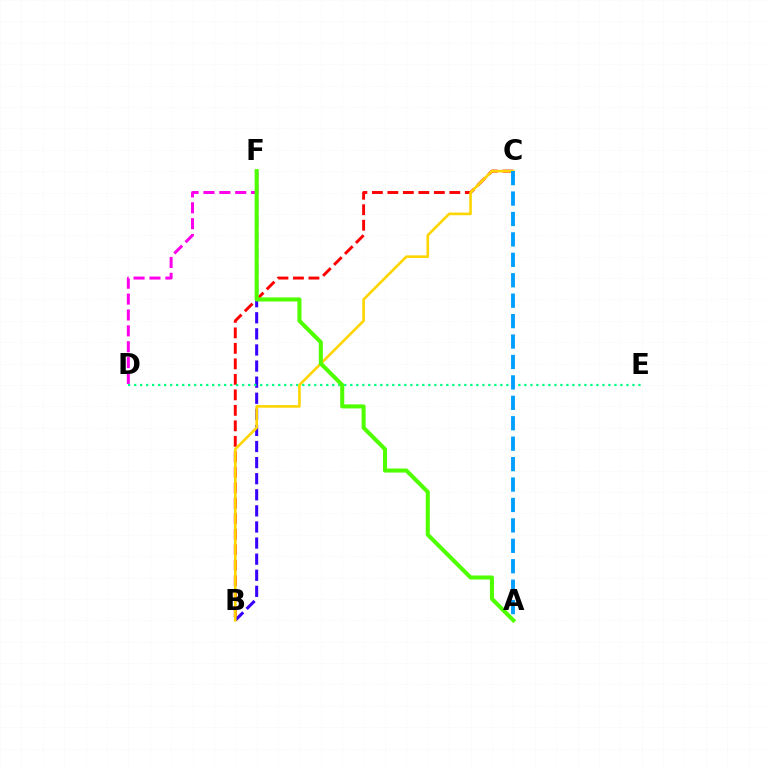{('B', 'F'): [{'color': '#3700ff', 'line_style': 'dashed', 'thickness': 2.19}], ('B', 'C'): [{'color': '#ff0000', 'line_style': 'dashed', 'thickness': 2.1}, {'color': '#ffd500', 'line_style': 'solid', 'thickness': 1.89}], ('D', 'F'): [{'color': '#ff00ed', 'line_style': 'dashed', 'thickness': 2.16}], ('D', 'E'): [{'color': '#00ff86', 'line_style': 'dotted', 'thickness': 1.63}], ('A', 'F'): [{'color': '#4fff00', 'line_style': 'solid', 'thickness': 2.92}], ('A', 'C'): [{'color': '#009eff', 'line_style': 'dashed', 'thickness': 2.78}]}